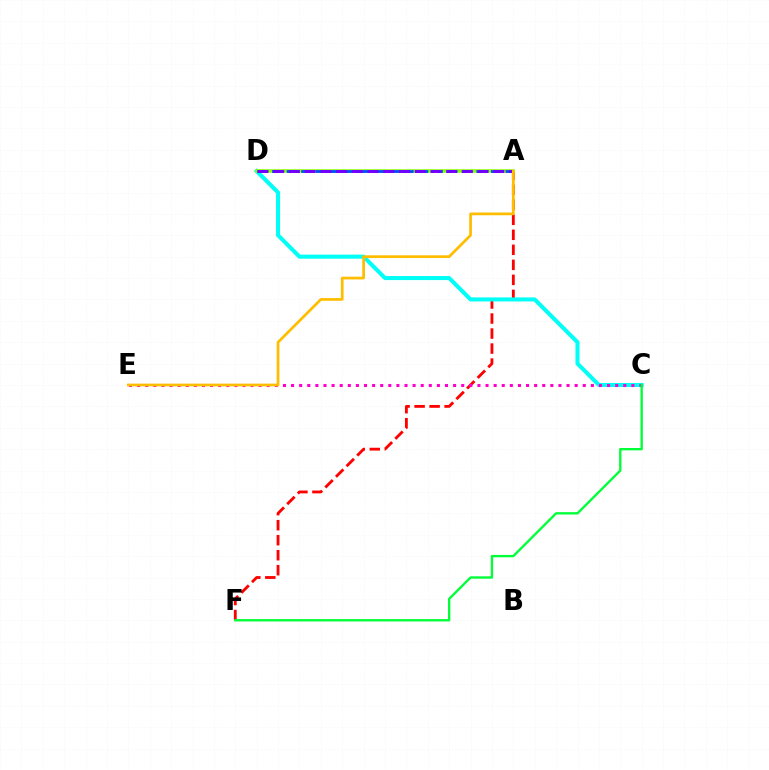{('A', 'F'): [{'color': '#ff0000', 'line_style': 'dashed', 'thickness': 2.04}], ('C', 'D'): [{'color': '#00fff6', 'line_style': 'solid', 'thickness': 2.92}], ('A', 'D'): [{'color': '#84ff00', 'line_style': 'solid', 'thickness': 2.52}, {'color': '#004bff', 'line_style': 'dashed', 'thickness': 1.98}, {'color': '#7200ff', 'line_style': 'dashed', 'thickness': 2.14}], ('C', 'E'): [{'color': '#ff00cf', 'line_style': 'dotted', 'thickness': 2.2}], ('A', 'E'): [{'color': '#ffbd00', 'line_style': 'solid', 'thickness': 1.96}], ('C', 'F'): [{'color': '#00ff39', 'line_style': 'solid', 'thickness': 1.69}]}